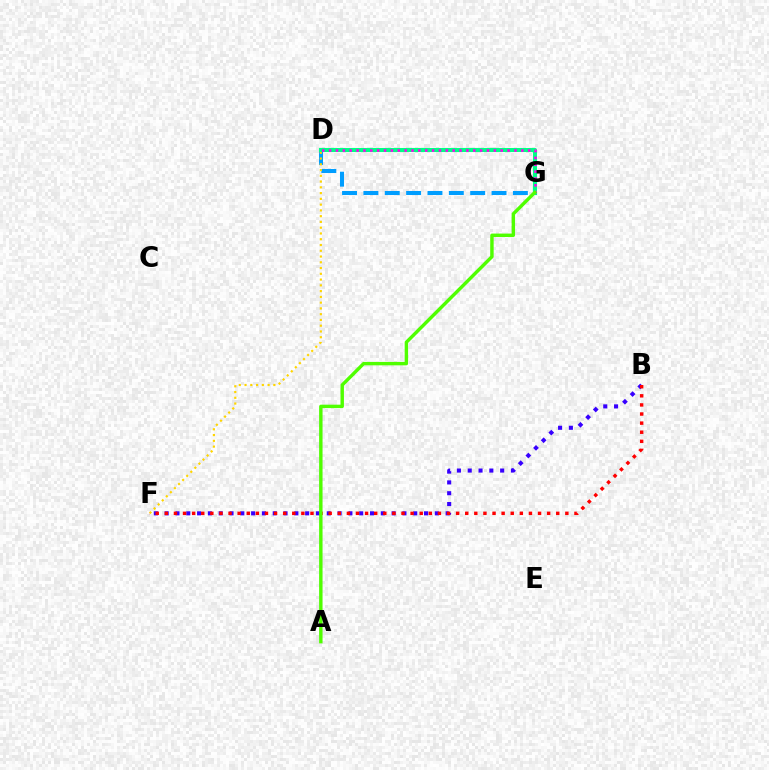{('B', 'F'): [{'color': '#3700ff', 'line_style': 'dotted', 'thickness': 2.94}, {'color': '#ff0000', 'line_style': 'dotted', 'thickness': 2.47}], ('D', 'G'): [{'color': '#009eff', 'line_style': 'dashed', 'thickness': 2.9}, {'color': '#00ff86', 'line_style': 'solid', 'thickness': 2.95}, {'color': '#ff00ed', 'line_style': 'dotted', 'thickness': 1.86}], ('D', 'F'): [{'color': '#ffd500', 'line_style': 'dotted', 'thickness': 1.57}], ('A', 'G'): [{'color': '#4fff00', 'line_style': 'solid', 'thickness': 2.46}]}